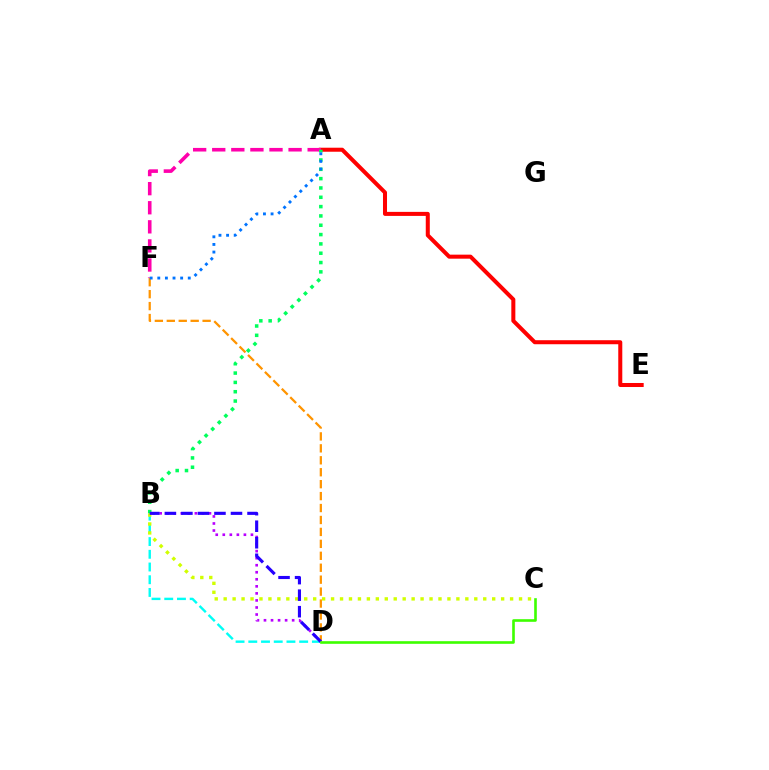{('A', 'E'): [{'color': '#ff0000', 'line_style': 'solid', 'thickness': 2.9}], ('B', 'D'): [{'color': '#00fff6', 'line_style': 'dashed', 'thickness': 1.73}, {'color': '#b900ff', 'line_style': 'dotted', 'thickness': 1.91}, {'color': '#2500ff', 'line_style': 'dashed', 'thickness': 2.25}], ('A', 'F'): [{'color': '#ff00ac', 'line_style': 'dashed', 'thickness': 2.59}, {'color': '#0074ff', 'line_style': 'dotted', 'thickness': 2.07}], ('D', 'F'): [{'color': '#ff9400', 'line_style': 'dashed', 'thickness': 1.62}], ('A', 'B'): [{'color': '#00ff5c', 'line_style': 'dotted', 'thickness': 2.53}], ('B', 'C'): [{'color': '#d1ff00', 'line_style': 'dotted', 'thickness': 2.43}], ('C', 'D'): [{'color': '#3dff00', 'line_style': 'solid', 'thickness': 1.89}]}